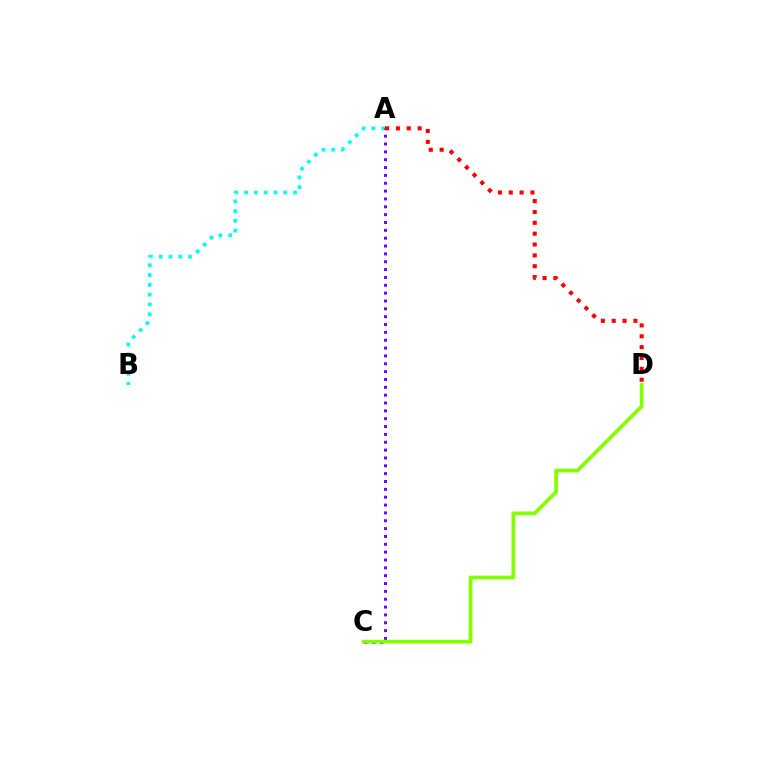{('A', 'B'): [{'color': '#00fff6', 'line_style': 'dotted', 'thickness': 2.66}], ('A', 'C'): [{'color': '#7200ff', 'line_style': 'dotted', 'thickness': 2.13}], ('C', 'D'): [{'color': '#84ff00', 'line_style': 'solid', 'thickness': 2.68}], ('A', 'D'): [{'color': '#ff0000', 'line_style': 'dotted', 'thickness': 2.95}]}